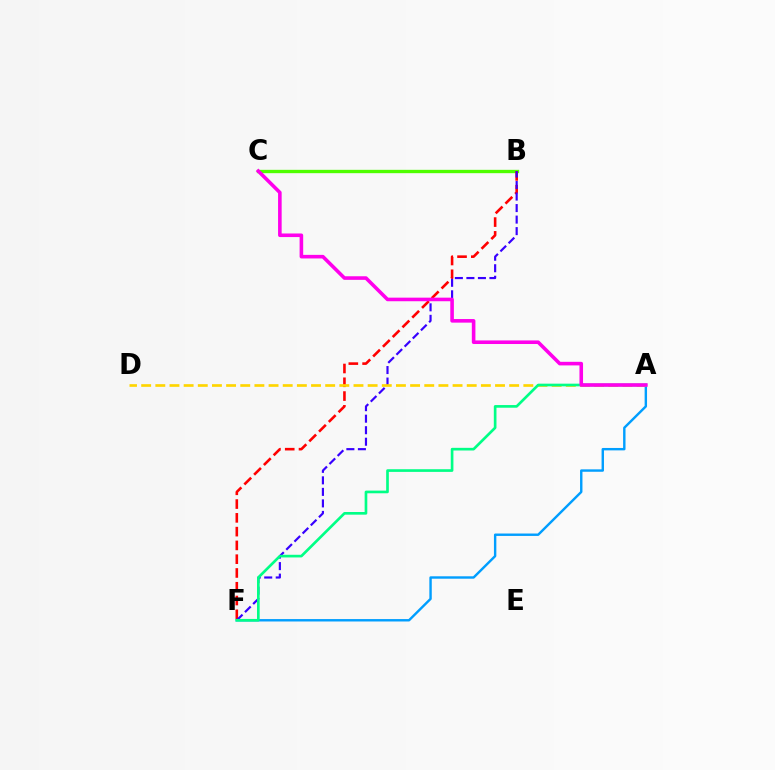{('B', 'C'): [{'color': '#4fff00', 'line_style': 'solid', 'thickness': 2.41}], ('B', 'F'): [{'color': '#ff0000', 'line_style': 'dashed', 'thickness': 1.87}, {'color': '#3700ff', 'line_style': 'dashed', 'thickness': 1.56}], ('A', 'F'): [{'color': '#009eff', 'line_style': 'solid', 'thickness': 1.73}, {'color': '#00ff86', 'line_style': 'solid', 'thickness': 1.92}], ('A', 'D'): [{'color': '#ffd500', 'line_style': 'dashed', 'thickness': 1.92}], ('A', 'C'): [{'color': '#ff00ed', 'line_style': 'solid', 'thickness': 2.58}]}